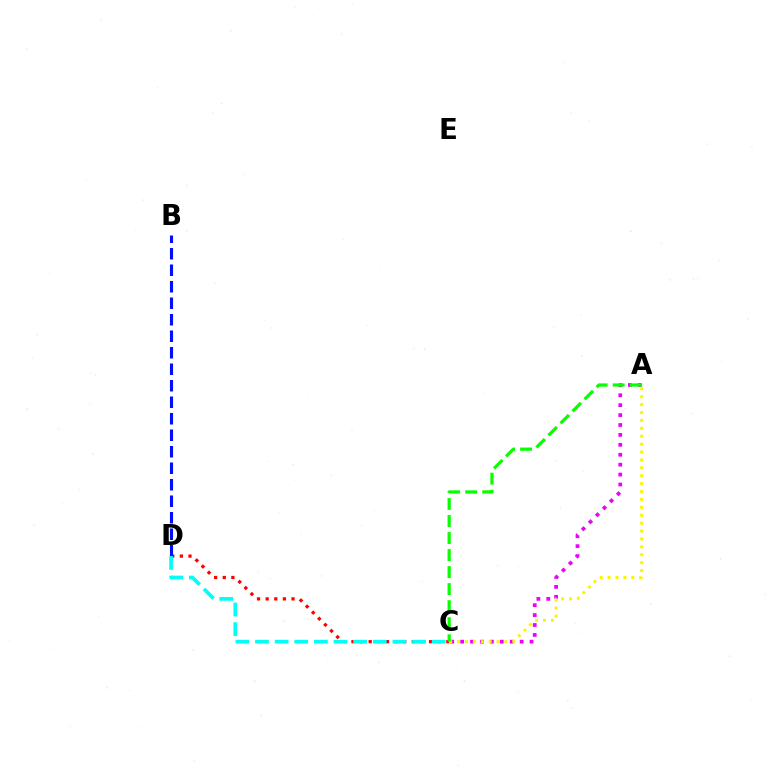{('C', 'D'): [{'color': '#ff0000', 'line_style': 'dotted', 'thickness': 2.34}, {'color': '#00fff6', 'line_style': 'dashed', 'thickness': 2.67}], ('A', 'C'): [{'color': '#ee00ff', 'line_style': 'dotted', 'thickness': 2.69}, {'color': '#fcf500', 'line_style': 'dotted', 'thickness': 2.15}, {'color': '#08ff00', 'line_style': 'dashed', 'thickness': 2.31}], ('B', 'D'): [{'color': '#0010ff', 'line_style': 'dashed', 'thickness': 2.24}]}